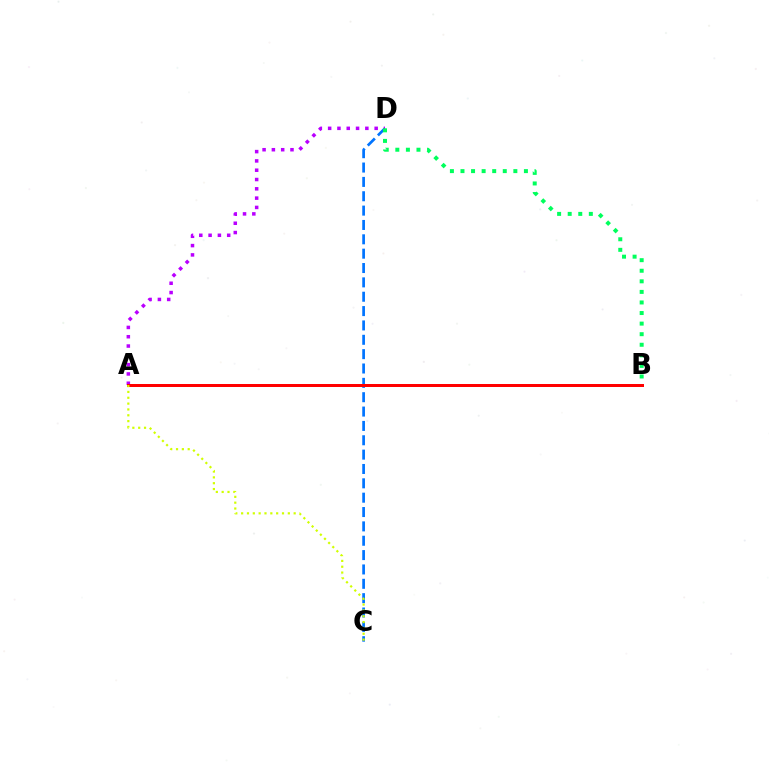{('C', 'D'): [{'color': '#0074ff', 'line_style': 'dashed', 'thickness': 1.95}], ('A', 'D'): [{'color': '#b900ff', 'line_style': 'dotted', 'thickness': 2.53}], ('A', 'B'): [{'color': '#ff0000', 'line_style': 'solid', 'thickness': 2.16}], ('B', 'D'): [{'color': '#00ff5c', 'line_style': 'dotted', 'thickness': 2.87}], ('A', 'C'): [{'color': '#d1ff00', 'line_style': 'dotted', 'thickness': 1.59}]}